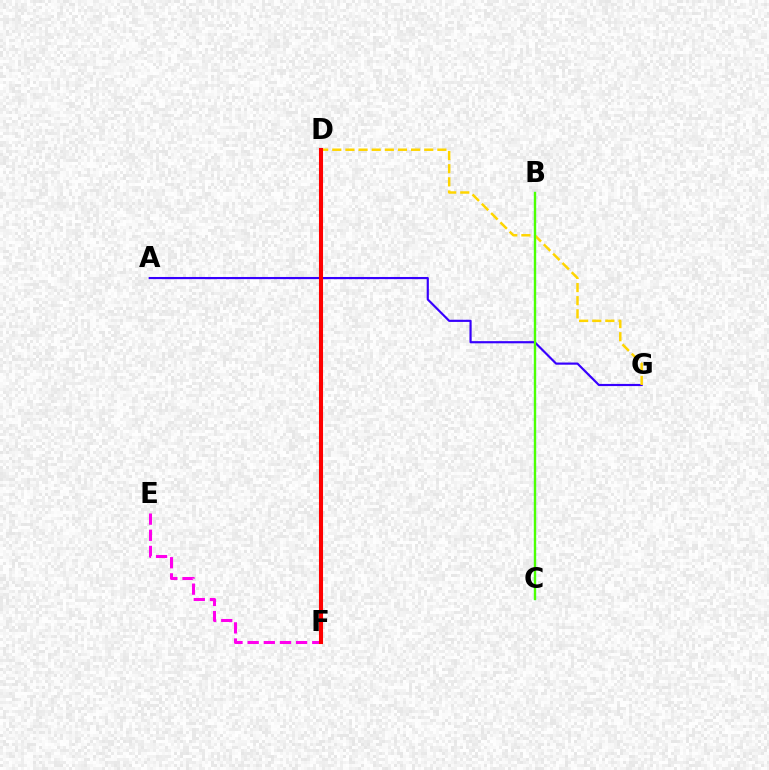{('B', 'C'): [{'color': '#00ff86', 'line_style': 'solid', 'thickness': 1.61}, {'color': '#4fff00', 'line_style': 'solid', 'thickness': 1.57}], ('A', 'G'): [{'color': '#3700ff', 'line_style': 'solid', 'thickness': 1.56}], ('D', 'F'): [{'color': '#009eff', 'line_style': 'solid', 'thickness': 1.92}, {'color': '#ff0000', 'line_style': 'solid', 'thickness': 2.94}], ('E', 'F'): [{'color': '#ff00ed', 'line_style': 'dashed', 'thickness': 2.19}], ('D', 'G'): [{'color': '#ffd500', 'line_style': 'dashed', 'thickness': 1.78}]}